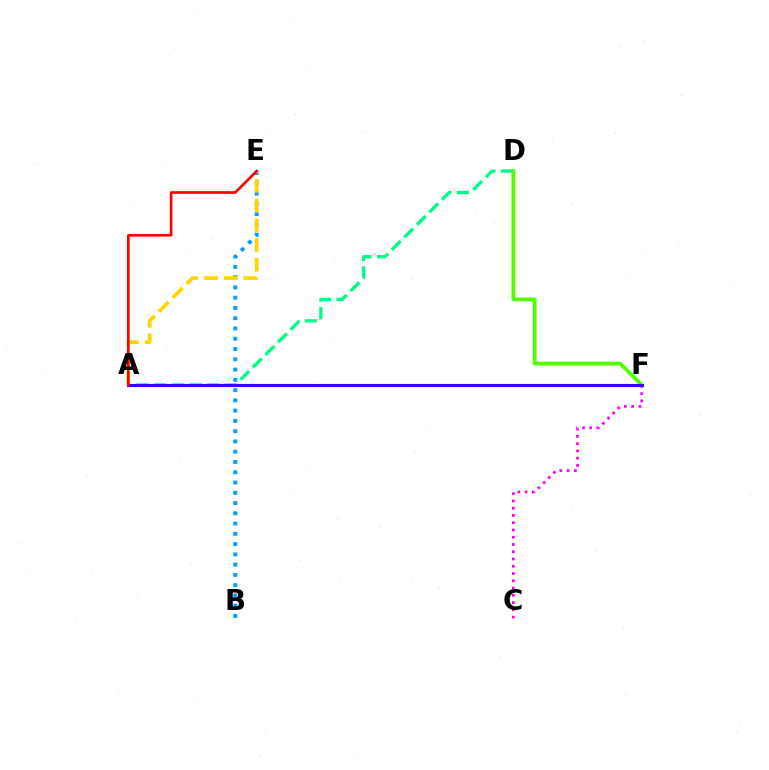{('C', 'F'): [{'color': '#ff00ed', 'line_style': 'dotted', 'thickness': 1.97}], ('A', 'D'): [{'color': '#00ff86', 'line_style': 'dashed', 'thickness': 2.41}], ('B', 'E'): [{'color': '#009eff', 'line_style': 'dotted', 'thickness': 2.79}], ('A', 'E'): [{'color': '#ffd500', 'line_style': 'dashed', 'thickness': 2.68}, {'color': '#ff0000', 'line_style': 'solid', 'thickness': 1.92}], ('D', 'F'): [{'color': '#4fff00', 'line_style': 'solid', 'thickness': 2.73}], ('A', 'F'): [{'color': '#3700ff', 'line_style': 'solid', 'thickness': 2.23}]}